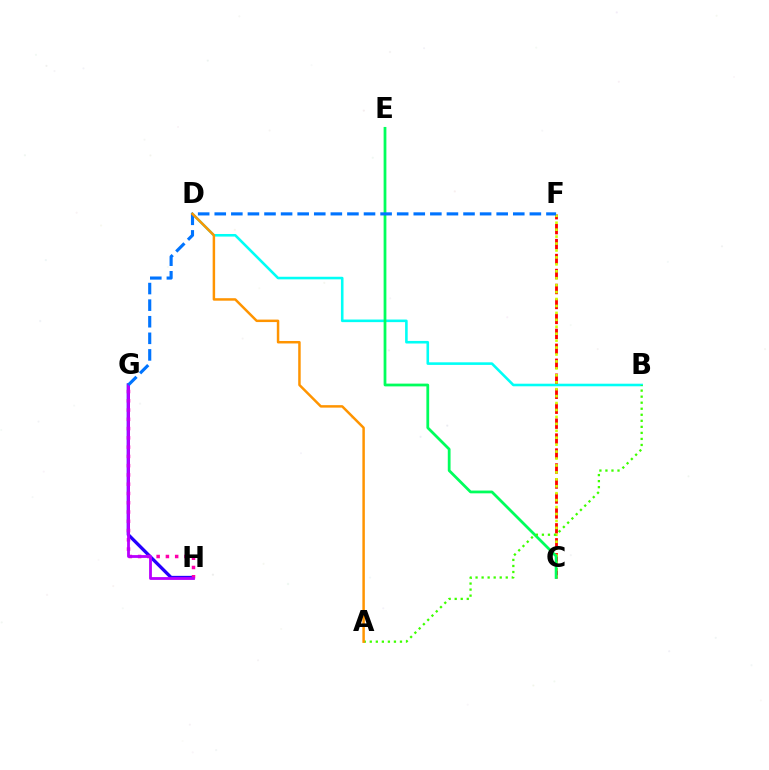{('G', 'H'): [{'color': '#2500ff', 'line_style': 'solid', 'thickness': 2.37}, {'color': '#ff00ac', 'line_style': 'dotted', 'thickness': 2.52}, {'color': '#b900ff', 'line_style': 'solid', 'thickness': 2.02}], ('C', 'F'): [{'color': '#ff0000', 'line_style': 'dashed', 'thickness': 2.03}, {'color': '#d1ff00', 'line_style': 'dotted', 'thickness': 1.88}], ('B', 'D'): [{'color': '#00fff6', 'line_style': 'solid', 'thickness': 1.86}], ('C', 'E'): [{'color': '#00ff5c', 'line_style': 'solid', 'thickness': 1.99}], ('A', 'B'): [{'color': '#3dff00', 'line_style': 'dotted', 'thickness': 1.64}], ('F', 'G'): [{'color': '#0074ff', 'line_style': 'dashed', 'thickness': 2.25}], ('A', 'D'): [{'color': '#ff9400', 'line_style': 'solid', 'thickness': 1.79}]}